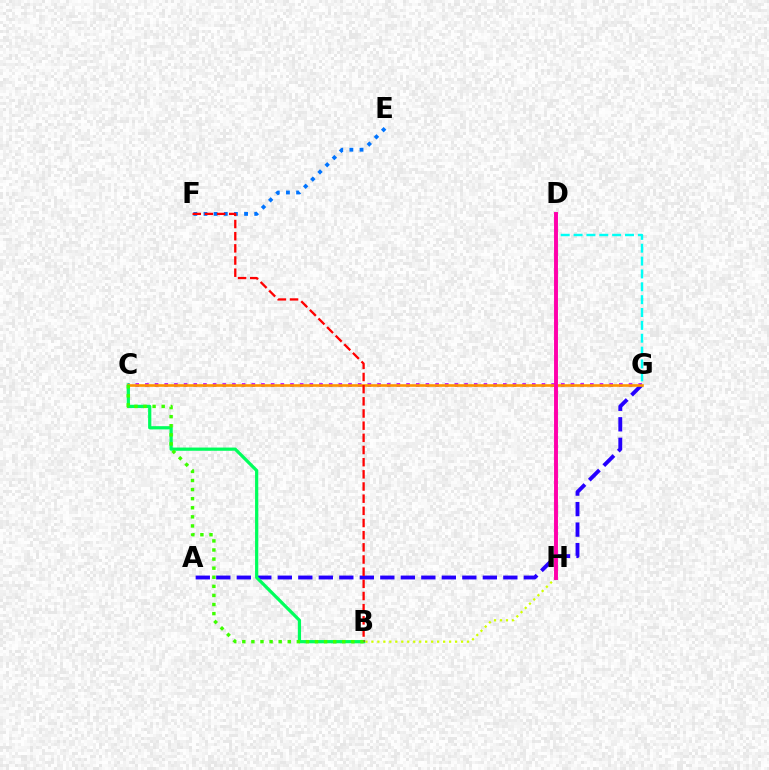{('E', 'F'): [{'color': '#0074ff', 'line_style': 'dotted', 'thickness': 2.76}], ('C', 'G'): [{'color': '#b900ff', 'line_style': 'dotted', 'thickness': 2.63}, {'color': '#ff9400', 'line_style': 'solid', 'thickness': 1.89}], ('A', 'G'): [{'color': '#2500ff', 'line_style': 'dashed', 'thickness': 2.79}], ('B', 'H'): [{'color': '#d1ff00', 'line_style': 'dotted', 'thickness': 1.62}], ('B', 'C'): [{'color': '#00ff5c', 'line_style': 'solid', 'thickness': 2.32}, {'color': '#3dff00', 'line_style': 'dotted', 'thickness': 2.47}], ('D', 'G'): [{'color': '#00fff6', 'line_style': 'dashed', 'thickness': 1.75}], ('B', 'F'): [{'color': '#ff0000', 'line_style': 'dashed', 'thickness': 1.65}], ('D', 'H'): [{'color': '#ff00ac', 'line_style': 'solid', 'thickness': 2.82}]}